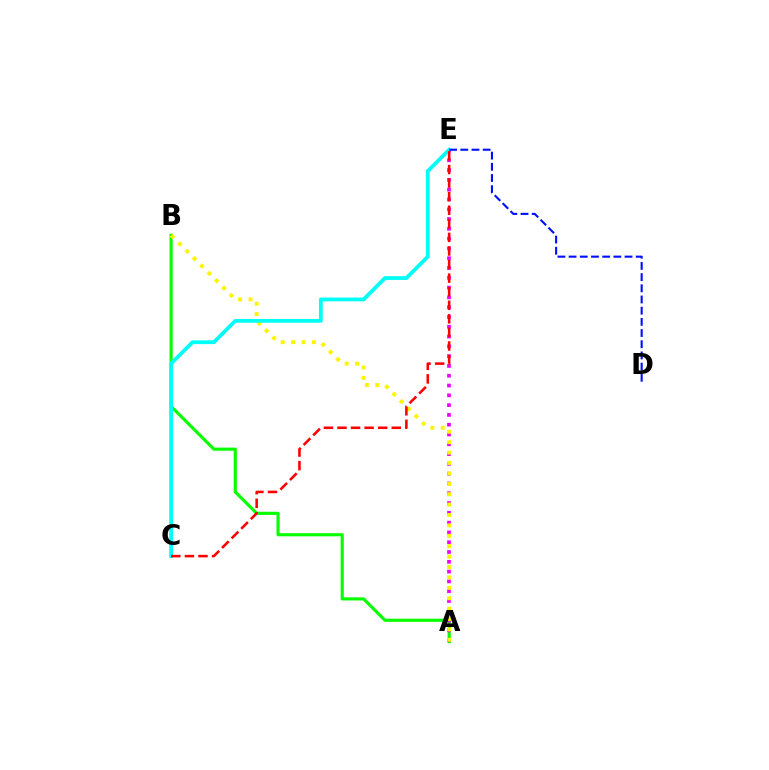{('A', 'B'): [{'color': '#08ff00', 'line_style': 'solid', 'thickness': 2.26}, {'color': '#fcf500', 'line_style': 'dotted', 'thickness': 2.83}], ('A', 'E'): [{'color': '#ee00ff', 'line_style': 'dotted', 'thickness': 2.66}], ('C', 'E'): [{'color': '#00fff6', 'line_style': 'solid', 'thickness': 2.72}, {'color': '#ff0000', 'line_style': 'dashed', 'thickness': 1.84}], ('D', 'E'): [{'color': '#0010ff', 'line_style': 'dashed', 'thickness': 1.52}]}